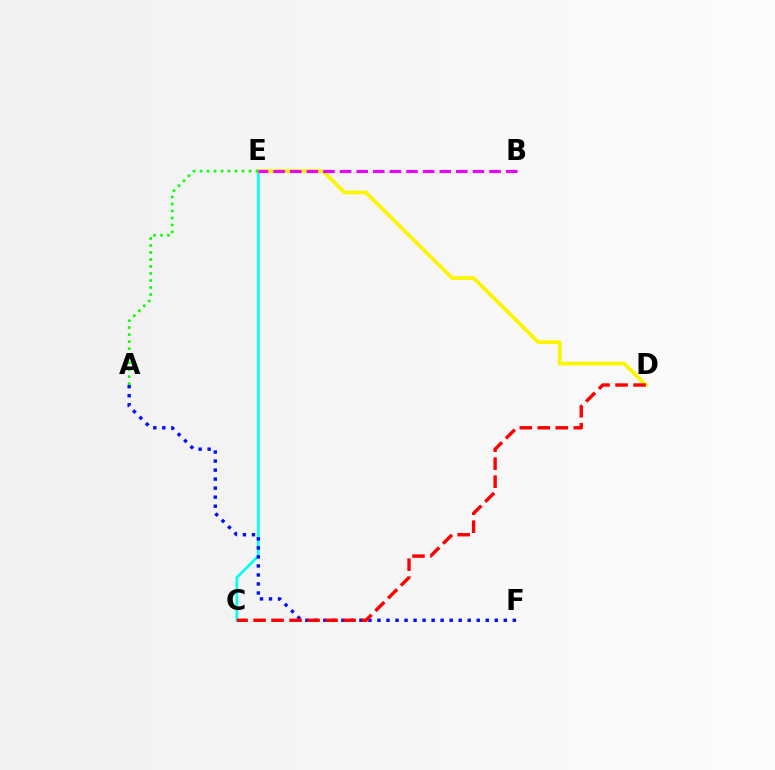{('C', 'E'): [{'color': '#00fff6', 'line_style': 'solid', 'thickness': 1.96}], ('D', 'E'): [{'color': '#fcf500', 'line_style': 'solid', 'thickness': 2.71}], ('A', 'F'): [{'color': '#0010ff', 'line_style': 'dotted', 'thickness': 2.45}], ('C', 'D'): [{'color': '#ff0000', 'line_style': 'dashed', 'thickness': 2.44}], ('A', 'E'): [{'color': '#08ff00', 'line_style': 'dotted', 'thickness': 1.9}], ('B', 'E'): [{'color': '#ee00ff', 'line_style': 'dashed', 'thickness': 2.26}]}